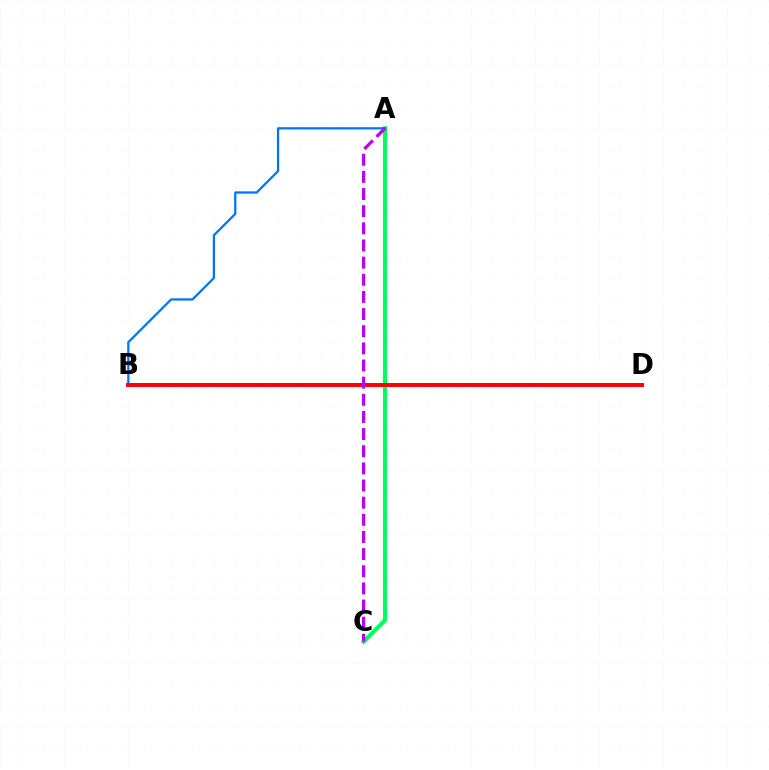{('A', 'C'): [{'color': '#00ff5c', 'line_style': 'solid', 'thickness': 2.99}, {'color': '#b900ff', 'line_style': 'dashed', 'thickness': 2.33}], ('A', 'B'): [{'color': '#0074ff', 'line_style': 'solid', 'thickness': 1.63}], ('B', 'D'): [{'color': '#d1ff00', 'line_style': 'dashed', 'thickness': 2.32}, {'color': '#ff0000', 'line_style': 'solid', 'thickness': 2.86}]}